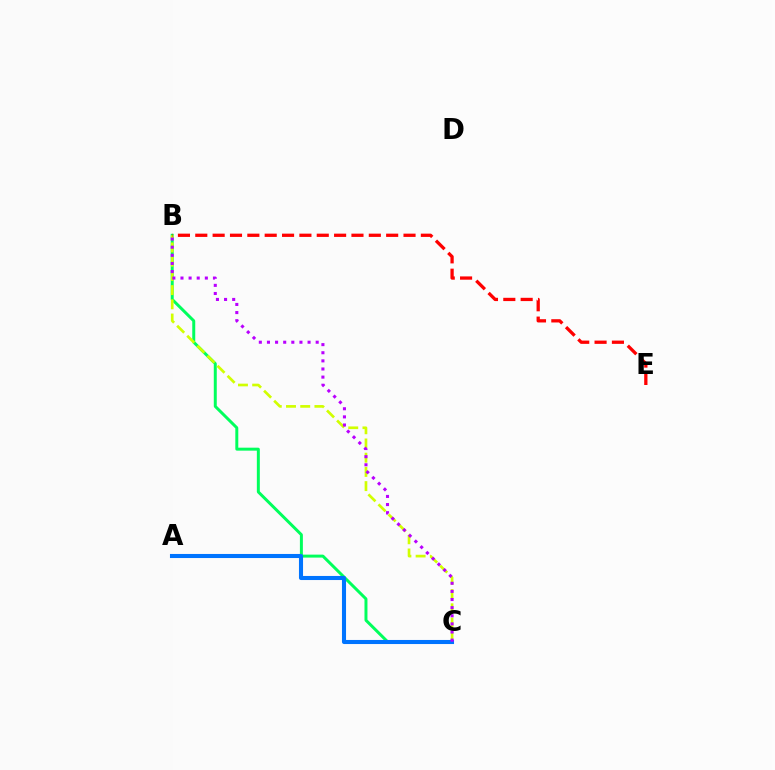{('B', 'C'): [{'color': '#00ff5c', 'line_style': 'solid', 'thickness': 2.14}, {'color': '#d1ff00', 'line_style': 'dashed', 'thickness': 1.93}, {'color': '#b900ff', 'line_style': 'dotted', 'thickness': 2.21}], ('A', 'C'): [{'color': '#0074ff', 'line_style': 'solid', 'thickness': 2.94}], ('B', 'E'): [{'color': '#ff0000', 'line_style': 'dashed', 'thickness': 2.36}]}